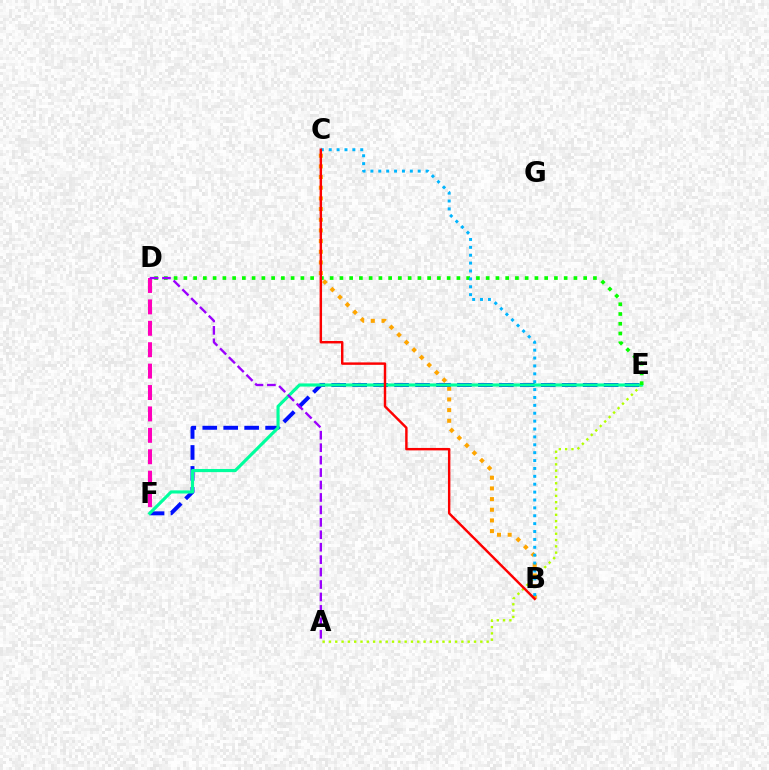{('D', 'F'): [{'color': '#ff00bd', 'line_style': 'dashed', 'thickness': 2.91}], ('E', 'F'): [{'color': '#0010ff', 'line_style': 'dashed', 'thickness': 2.85}, {'color': '#00ff9d', 'line_style': 'solid', 'thickness': 2.26}], ('A', 'E'): [{'color': '#b3ff00', 'line_style': 'dotted', 'thickness': 1.71}], ('B', 'C'): [{'color': '#ffa500', 'line_style': 'dotted', 'thickness': 2.9}, {'color': '#00b5ff', 'line_style': 'dotted', 'thickness': 2.14}, {'color': '#ff0000', 'line_style': 'solid', 'thickness': 1.75}], ('D', 'E'): [{'color': '#08ff00', 'line_style': 'dotted', 'thickness': 2.65}], ('A', 'D'): [{'color': '#9b00ff', 'line_style': 'dashed', 'thickness': 1.69}]}